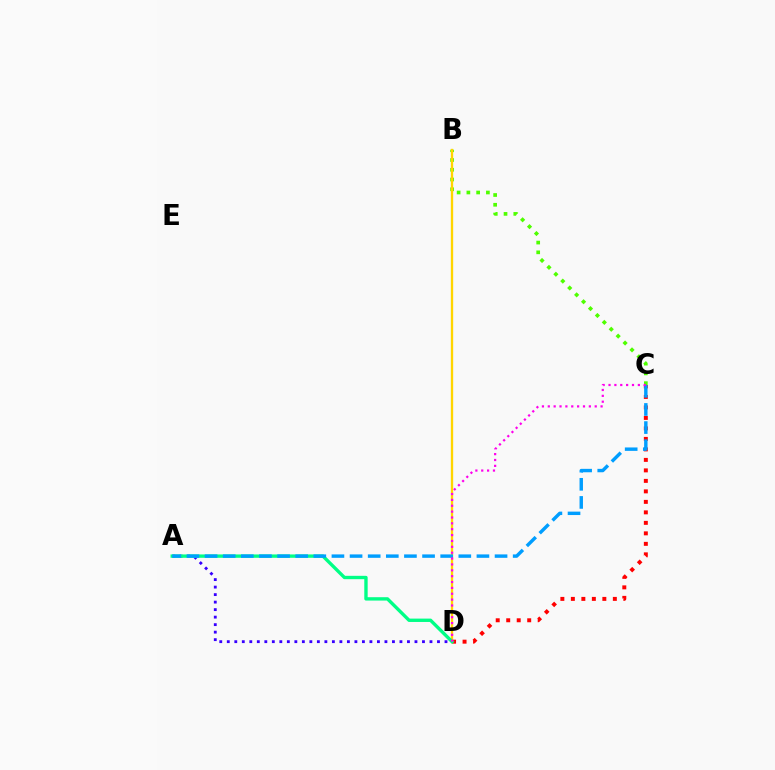{('A', 'D'): [{'color': '#3700ff', 'line_style': 'dotted', 'thickness': 2.04}, {'color': '#00ff86', 'line_style': 'solid', 'thickness': 2.42}], ('B', 'C'): [{'color': '#4fff00', 'line_style': 'dotted', 'thickness': 2.65}], ('C', 'D'): [{'color': '#ff0000', 'line_style': 'dotted', 'thickness': 2.85}, {'color': '#ff00ed', 'line_style': 'dotted', 'thickness': 1.59}], ('B', 'D'): [{'color': '#ffd500', 'line_style': 'solid', 'thickness': 1.68}], ('A', 'C'): [{'color': '#009eff', 'line_style': 'dashed', 'thickness': 2.46}]}